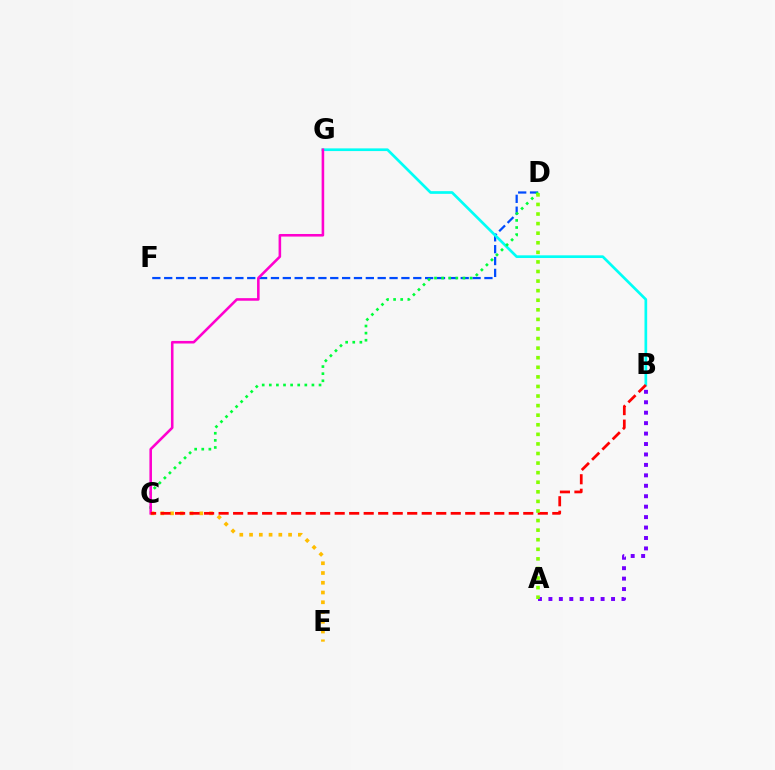{('D', 'F'): [{'color': '#004bff', 'line_style': 'dashed', 'thickness': 1.61}], ('C', 'E'): [{'color': '#ffbd00', 'line_style': 'dotted', 'thickness': 2.65}], ('B', 'G'): [{'color': '#00fff6', 'line_style': 'solid', 'thickness': 1.94}], ('C', 'D'): [{'color': '#00ff39', 'line_style': 'dotted', 'thickness': 1.93}], ('A', 'B'): [{'color': '#7200ff', 'line_style': 'dotted', 'thickness': 2.84}], ('C', 'G'): [{'color': '#ff00cf', 'line_style': 'solid', 'thickness': 1.85}], ('B', 'C'): [{'color': '#ff0000', 'line_style': 'dashed', 'thickness': 1.97}], ('A', 'D'): [{'color': '#84ff00', 'line_style': 'dotted', 'thickness': 2.6}]}